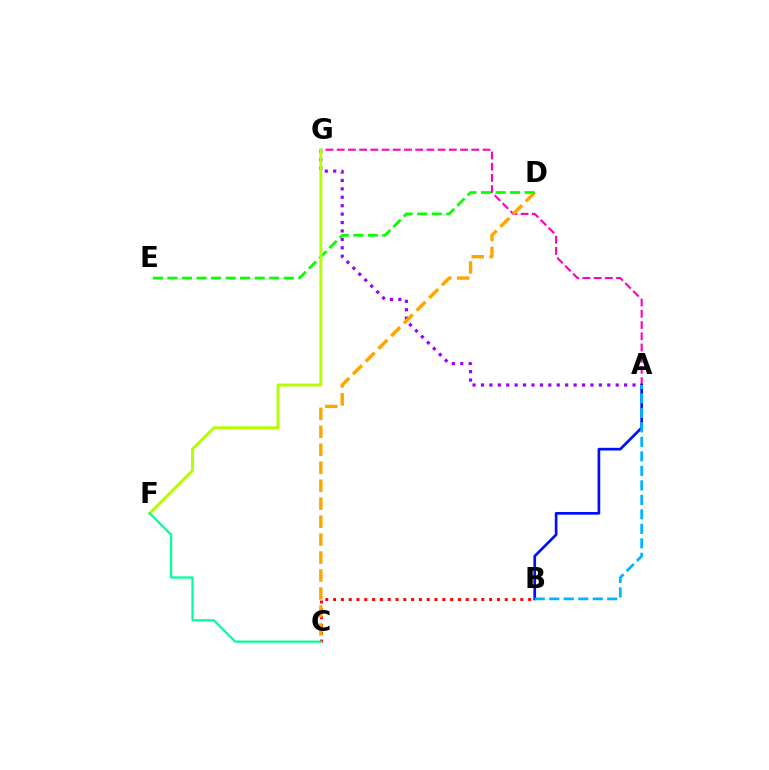{('B', 'C'): [{'color': '#ff0000', 'line_style': 'dotted', 'thickness': 2.12}], ('A', 'G'): [{'color': '#ff00bd', 'line_style': 'dashed', 'thickness': 1.52}, {'color': '#9b00ff', 'line_style': 'dotted', 'thickness': 2.29}], ('A', 'B'): [{'color': '#0010ff', 'line_style': 'solid', 'thickness': 1.94}, {'color': '#00b5ff', 'line_style': 'dashed', 'thickness': 1.97}], ('C', 'D'): [{'color': '#ffa500', 'line_style': 'dashed', 'thickness': 2.44}], ('D', 'E'): [{'color': '#08ff00', 'line_style': 'dashed', 'thickness': 1.98}], ('F', 'G'): [{'color': '#b3ff00', 'line_style': 'solid', 'thickness': 2.11}], ('C', 'F'): [{'color': '#00ff9d', 'line_style': 'solid', 'thickness': 1.61}]}